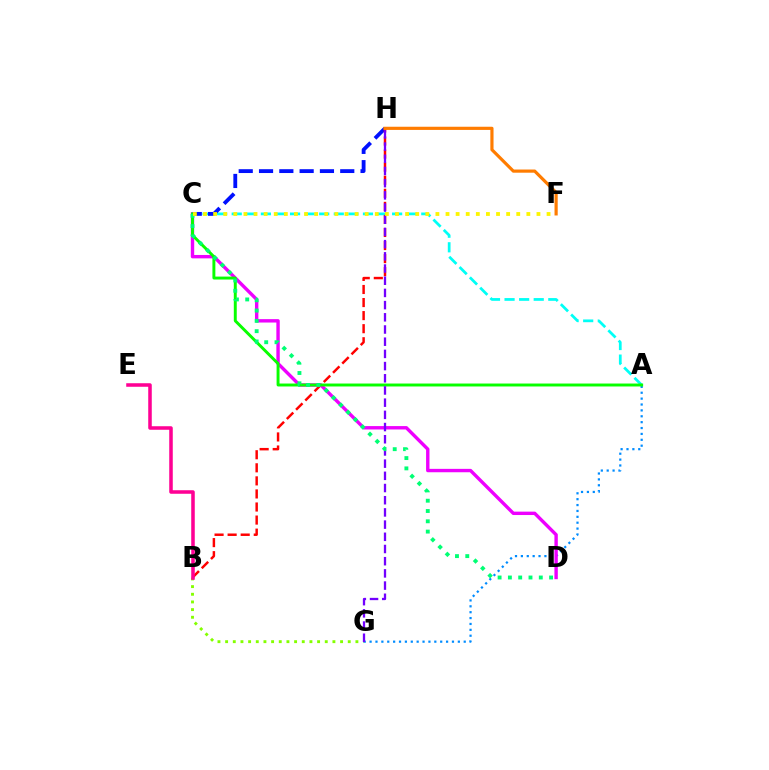{('A', 'C'): [{'color': '#00fff6', 'line_style': 'dashed', 'thickness': 1.98}, {'color': '#08ff00', 'line_style': 'solid', 'thickness': 2.11}], ('B', 'G'): [{'color': '#84ff00', 'line_style': 'dotted', 'thickness': 2.08}], ('A', 'G'): [{'color': '#008cff', 'line_style': 'dotted', 'thickness': 1.6}], ('C', 'H'): [{'color': '#0010ff', 'line_style': 'dashed', 'thickness': 2.76}], ('B', 'H'): [{'color': '#ff0000', 'line_style': 'dashed', 'thickness': 1.77}], ('C', 'D'): [{'color': '#ee00ff', 'line_style': 'solid', 'thickness': 2.44}, {'color': '#00ff74', 'line_style': 'dotted', 'thickness': 2.8}], ('G', 'H'): [{'color': '#7200ff', 'line_style': 'dashed', 'thickness': 1.66}], ('F', 'H'): [{'color': '#ff7c00', 'line_style': 'solid', 'thickness': 2.29}], ('C', 'F'): [{'color': '#fcf500', 'line_style': 'dotted', 'thickness': 2.75}], ('B', 'E'): [{'color': '#ff0094', 'line_style': 'solid', 'thickness': 2.55}]}